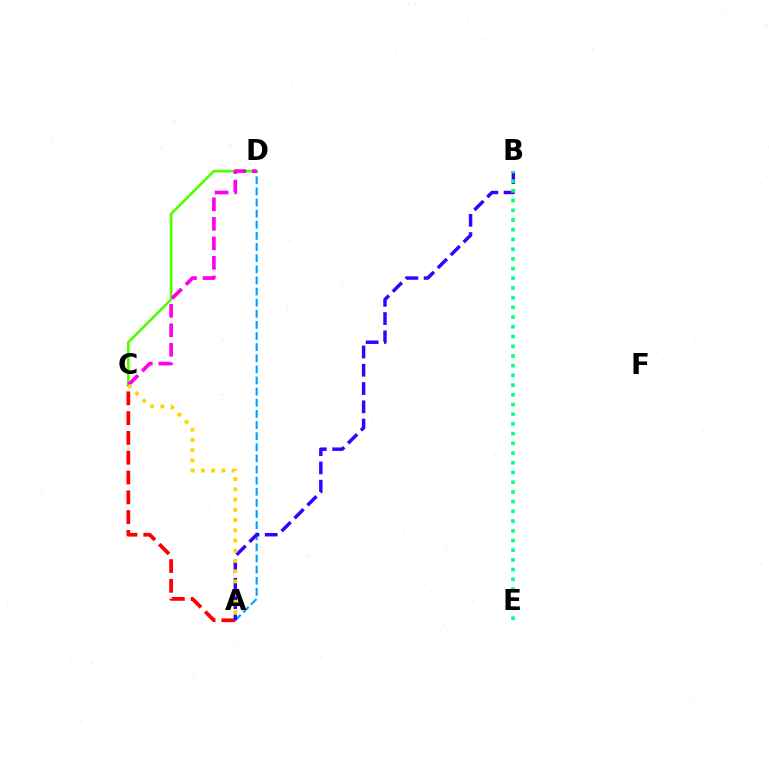{('C', 'D'): [{'color': '#4fff00', 'line_style': 'solid', 'thickness': 1.89}, {'color': '#ff00ed', 'line_style': 'dashed', 'thickness': 2.65}], ('A', 'D'): [{'color': '#009eff', 'line_style': 'dashed', 'thickness': 1.51}], ('A', 'C'): [{'color': '#ff0000', 'line_style': 'dashed', 'thickness': 2.69}, {'color': '#ffd500', 'line_style': 'dotted', 'thickness': 2.78}], ('A', 'B'): [{'color': '#3700ff', 'line_style': 'dashed', 'thickness': 2.48}], ('B', 'E'): [{'color': '#00ff86', 'line_style': 'dotted', 'thickness': 2.64}]}